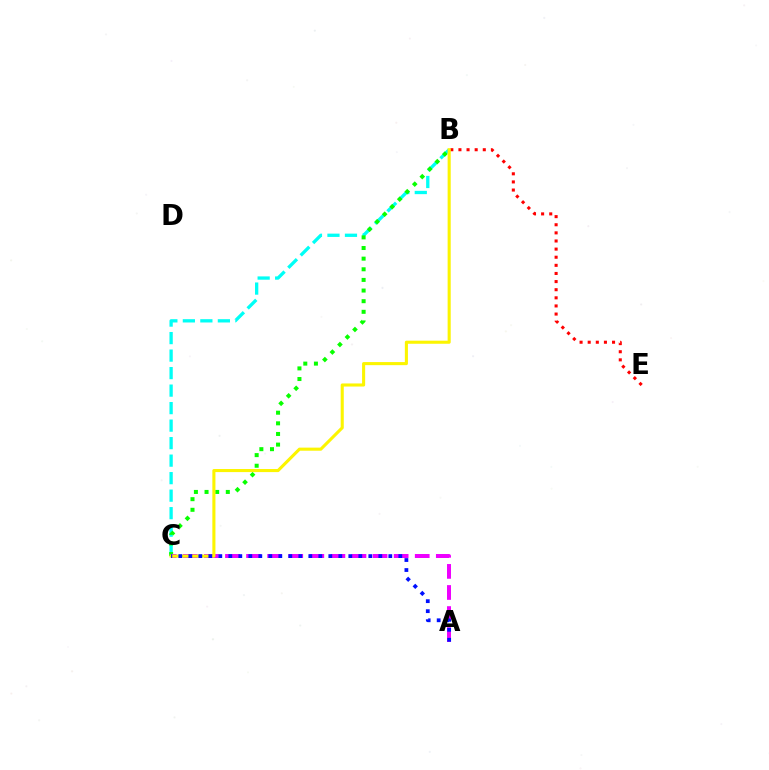{('B', 'C'): [{'color': '#00fff6', 'line_style': 'dashed', 'thickness': 2.38}, {'color': '#08ff00', 'line_style': 'dotted', 'thickness': 2.89}, {'color': '#fcf500', 'line_style': 'solid', 'thickness': 2.22}], ('B', 'E'): [{'color': '#ff0000', 'line_style': 'dotted', 'thickness': 2.21}], ('A', 'C'): [{'color': '#ee00ff', 'line_style': 'dashed', 'thickness': 2.86}, {'color': '#0010ff', 'line_style': 'dotted', 'thickness': 2.72}]}